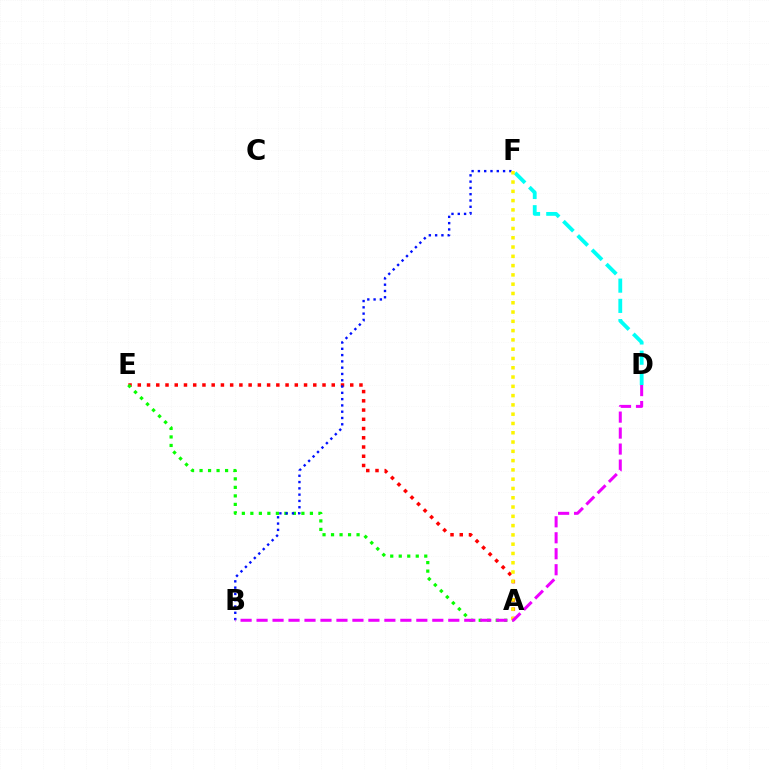{('A', 'E'): [{'color': '#ff0000', 'line_style': 'dotted', 'thickness': 2.51}, {'color': '#08ff00', 'line_style': 'dotted', 'thickness': 2.31}], ('D', 'F'): [{'color': '#00fff6', 'line_style': 'dashed', 'thickness': 2.75}], ('B', 'F'): [{'color': '#0010ff', 'line_style': 'dotted', 'thickness': 1.71}], ('A', 'F'): [{'color': '#fcf500', 'line_style': 'dotted', 'thickness': 2.52}], ('B', 'D'): [{'color': '#ee00ff', 'line_style': 'dashed', 'thickness': 2.17}]}